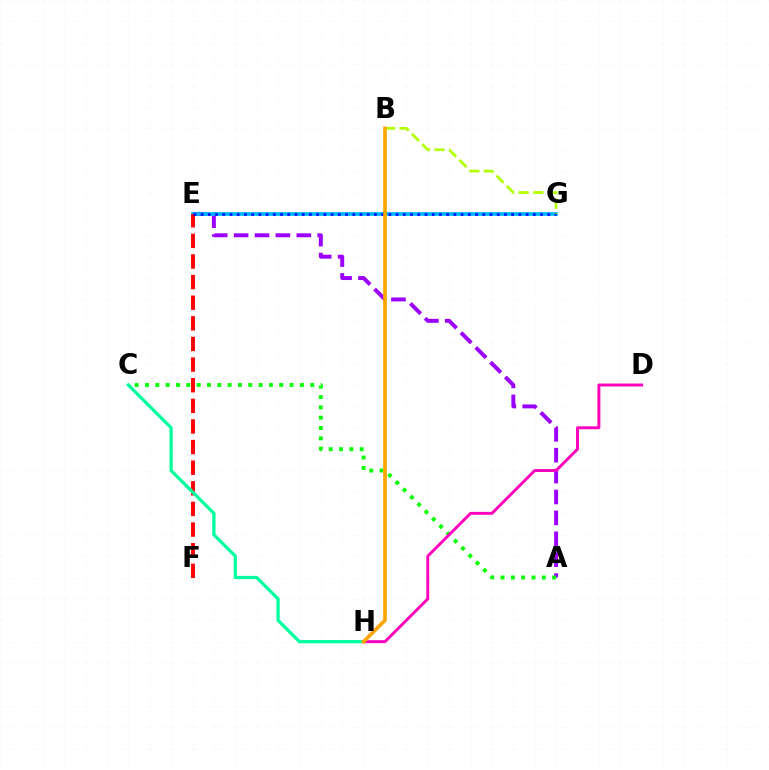{('A', 'E'): [{'color': '#9b00ff', 'line_style': 'dashed', 'thickness': 2.84}], ('E', 'G'): [{'color': '#00b5ff', 'line_style': 'solid', 'thickness': 2.66}, {'color': '#0010ff', 'line_style': 'dotted', 'thickness': 1.96}], ('E', 'F'): [{'color': '#ff0000', 'line_style': 'dashed', 'thickness': 2.8}], ('A', 'C'): [{'color': '#08ff00', 'line_style': 'dotted', 'thickness': 2.81}], ('C', 'H'): [{'color': '#00ff9d', 'line_style': 'solid', 'thickness': 2.36}], ('D', 'H'): [{'color': '#ff00bd', 'line_style': 'solid', 'thickness': 2.11}], ('B', 'G'): [{'color': '#b3ff00', 'line_style': 'dashed', 'thickness': 1.98}], ('B', 'H'): [{'color': '#ffa500', 'line_style': 'solid', 'thickness': 2.64}]}